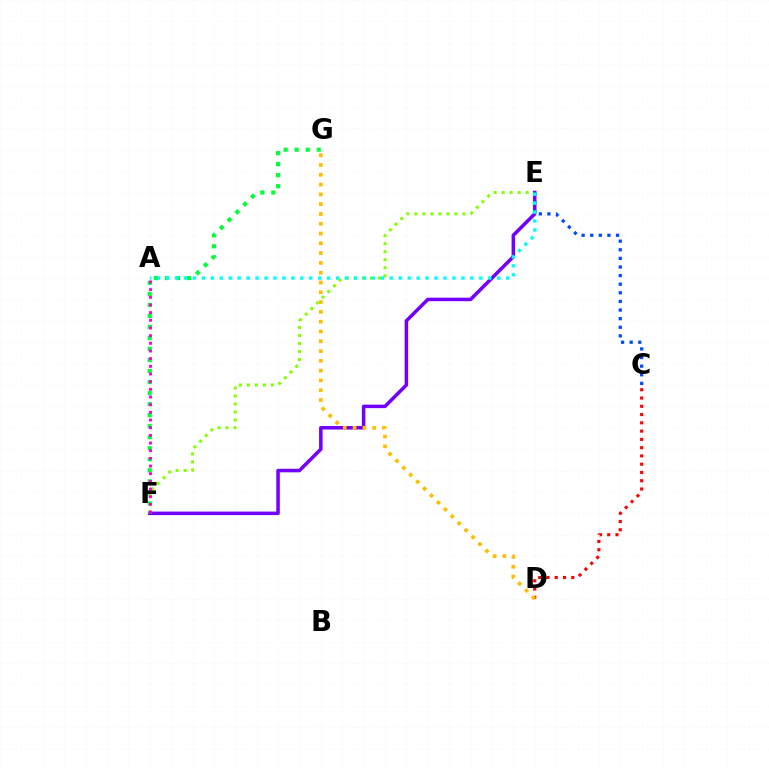{('C', 'D'): [{'color': '#ff0000', 'line_style': 'dotted', 'thickness': 2.25}], ('E', 'F'): [{'color': '#84ff00', 'line_style': 'dotted', 'thickness': 2.18}, {'color': '#7200ff', 'line_style': 'solid', 'thickness': 2.54}], ('F', 'G'): [{'color': '#00ff39', 'line_style': 'dotted', 'thickness': 3.0}], ('A', 'F'): [{'color': '#ff00cf', 'line_style': 'dotted', 'thickness': 2.08}], ('C', 'E'): [{'color': '#004bff', 'line_style': 'dotted', 'thickness': 2.34}], ('D', 'G'): [{'color': '#ffbd00', 'line_style': 'dotted', 'thickness': 2.66}], ('A', 'E'): [{'color': '#00fff6', 'line_style': 'dotted', 'thickness': 2.43}]}